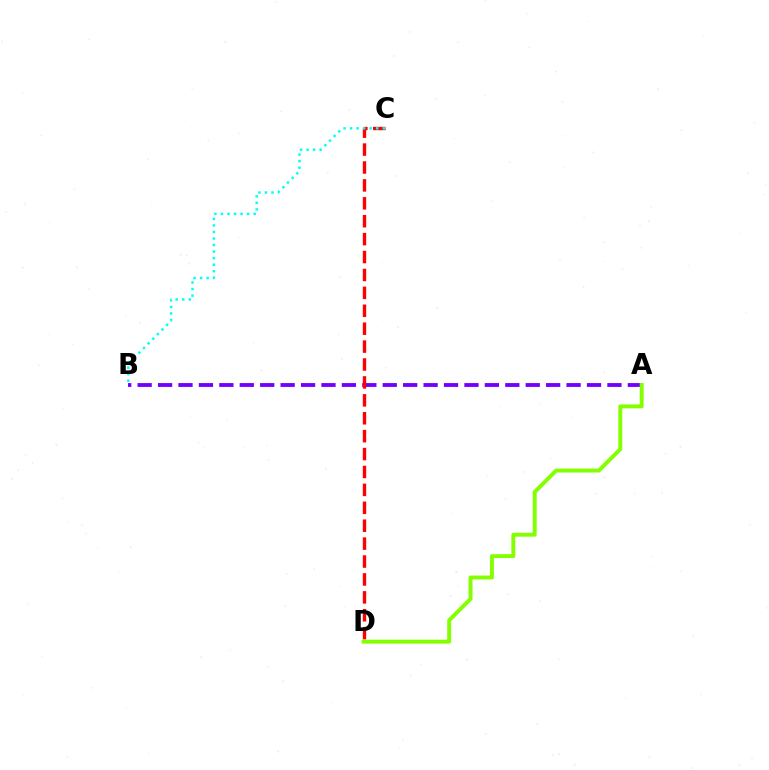{('A', 'B'): [{'color': '#7200ff', 'line_style': 'dashed', 'thickness': 2.77}], ('C', 'D'): [{'color': '#ff0000', 'line_style': 'dashed', 'thickness': 2.43}], ('A', 'D'): [{'color': '#84ff00', 'line_style': 'solid', 'thickness': 2.83}], ('B', 'C'): [{'color': '#00fff6', 'line_style': 'dotted', 'thickness': 1.78}]}